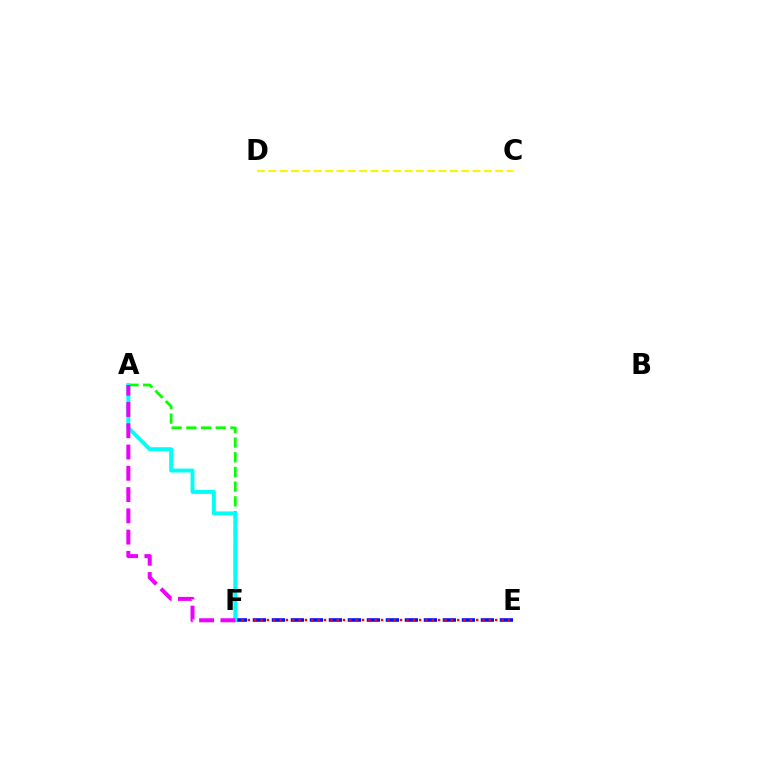{('E', 'F'): [{'color': '#0010ff', 'line_style': 'dashed', 'thickness': 2.58}, {'color': '#ff0000', 'line_style': 'dotted', 'thickness': 1.72}], ('A', 'F'): [{'color': '#08ff00', 'line_style': 'dashed', 'thickness': 2.0}, {'color': '#00fff6', 'line_style': 'solid', 'thickness': 2.81}, {'color': '#ee00ff', 'line_style': 'dashed', 'thickness': 2.89}], ('C', 'D'): [{'color': '#fcf500', 'line_style': 'dashed', 'thickness': 1.54}]}